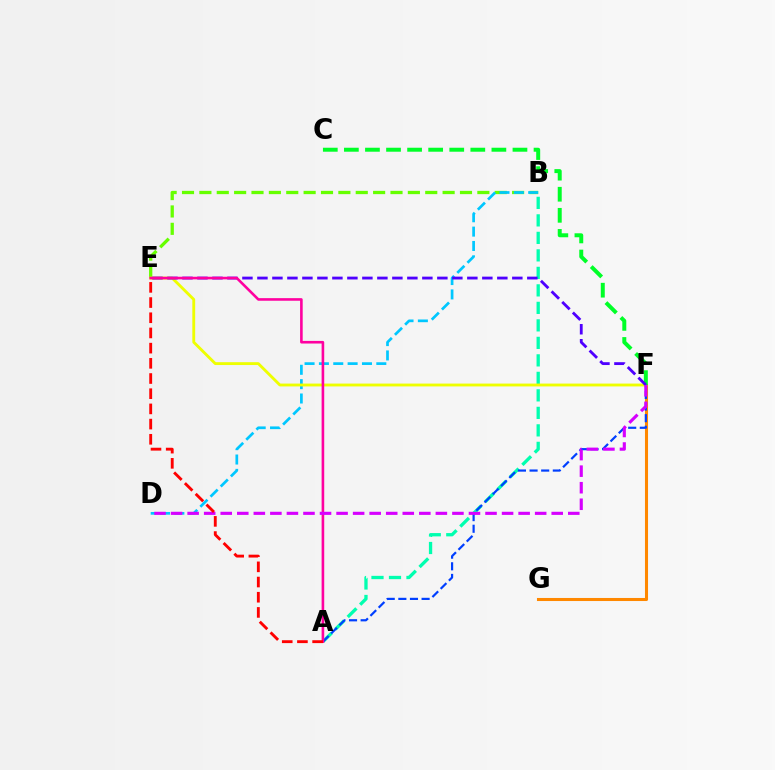{('F', 'G'): [{'color': '#ff8800', 'line_style': 'solid', 'thickness': 2.2}], ('B', 'E'): [{'color': '#66ff00', 'line_style': 'dashed', 'thickness': 2.36}], ('A', 'B'): [{'color': '#00ffaf', 'line_style': 'dashed', 'thickness': 2.38}], ('B', 'D'): [{'color': '#00c7ff', 'line_style': 'dashed', 'thickness': 1.95}], ('A', 'F'): [{'color': '#003fff', 'line_style': 'dashed', 'thickness': 1.58}], ('E', 'F'): [{'color': '#eeff00', 'line_style': 'solid', 'thickness': 2.05}, {'color': '#4f00ff', 'line_style': 'dashed', 'thickness': 2.04}], ('C', 'F'): [{'color': '#00ff27', 'line_style': 'dashed', 'thickness': 2.86}], ('A', 'E'): [{'color': '#ff00a0', 'line_style': 'solid', 'thickness': 1.88}, {'color': '#ff0000', 'line_style': 'dashed', 'thickness': 2.06}], ('D', 'F'): [{'color': '#d600ff', 'line_style': 'dashed', 'thickness': 2.25}]}